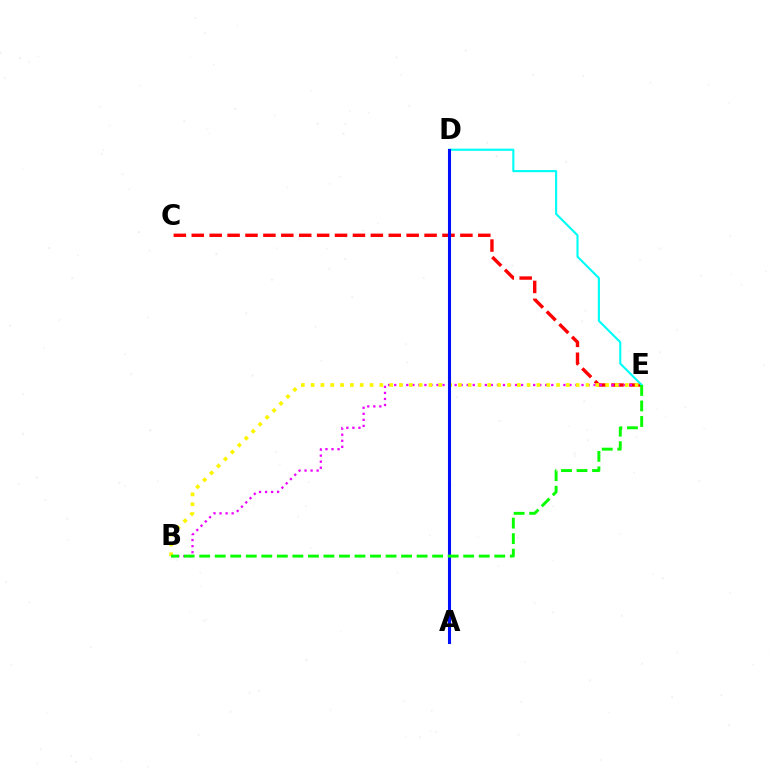{('C', 'E'): [{'color': '#ff0000', 'line_style': 'dashed', 'thickness': 2.43}], ('B', 'E'): [{'color': '#ee00ff', 'line_style': 'dotted', 'thickness': 1.64}, {'color': '#fcf500', 'line_style': 'dotted', 'thickness': 2.67}, {'color': '#08ff00', 'line_style': 'dashed', 'thickness': 2.11}], ('D', 'E'): [{'color': '#00fff6', 'line_style': 'solid', 'thickness': 1.53}], ('A', 'D'): [{'color': '#0010ff', 'line_style': 'solid', 'thickness': 2.21}]}